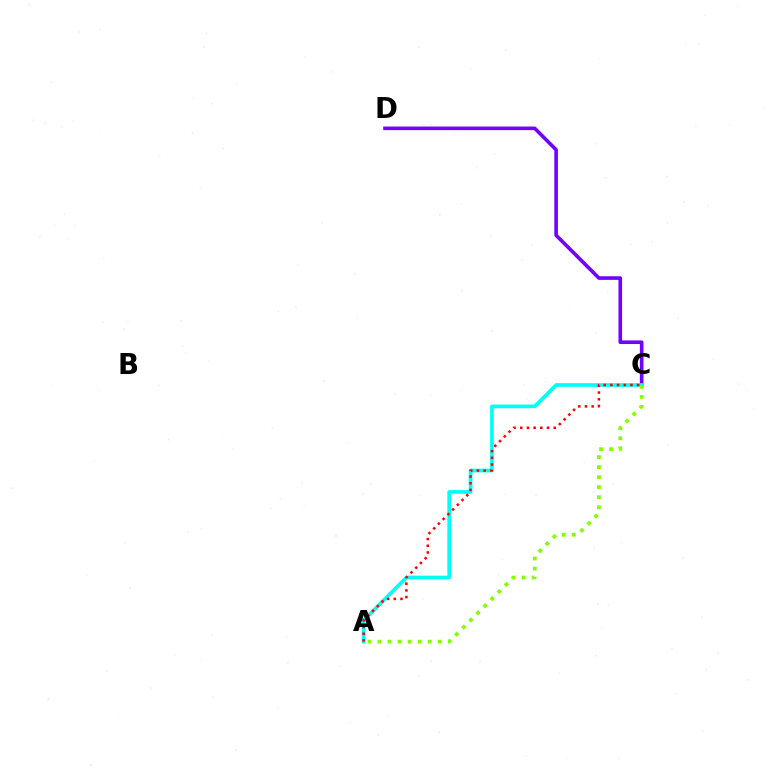{('C', 'D'): [{'color': '#7200ff', 'line_style': 'solid', 'thickness': 2.6}], ('A', 'C'): [{'color': '#00fff6', 'line_style': 'solid', 'thickness': 2.65}, {'color': '#ff0000', 'line_style': 'dotted', 'thickness': 1.82}, {'color': '#84ff00', 'line_style': 'dotted', 'thickness': 2.73}]}